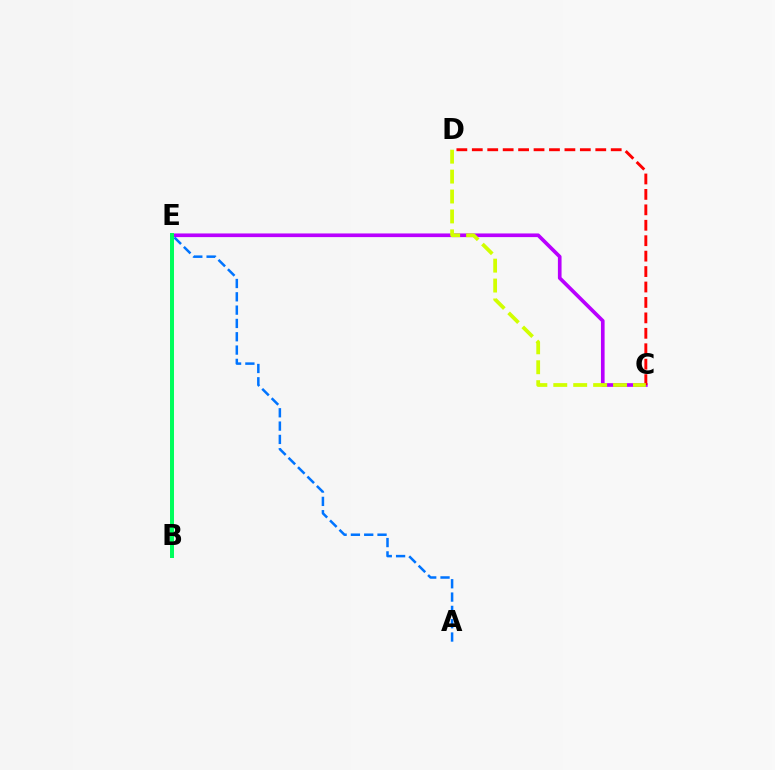{('C', 'E'): [{'color': '#b900ff', 'line_style': 'solid', 'thickness': 2.63}], ('A', 'E'): [{'color': '#0074ff', 'line_style': 'dashed', 'thickness': 1.81}], ('C', 'D'): [{'color': '#ff0000', 'line_style': 'dashed', 'thickness': 2.1}, {'color': '#d1ff00', 'line_style': 'dashed', 'thickness': 2.71}], ('B', 'E'): [{'color': '#00ff5c', 'line_style': 'solid', 'thickness': 2.87}]}